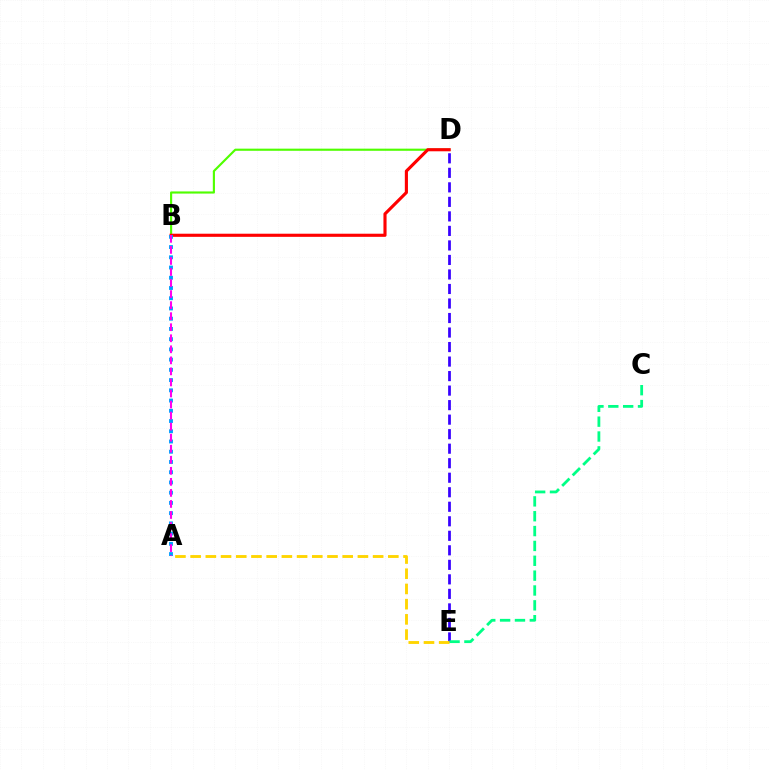{('B', 'D'): [{'color': '#4fff00', 'line_style': 'solid', 'thickness': 1.54}, {'color': '#ff0000', 'line_style': 'solid', 'thickness': 2.25}], ('D', 'E'): [{'color': '#3700ff', 'line_style': 'dashed', 'thickness': 1.97}], ('C', 'E'): [{'color': '#00ff86', 'line_style': 'dashed', 'thickness': 2.02}], ('A', 'B'): [{'color': '#009eff', 'line_style': 'dotted', 'thickness': 2.78}, {'color': '#ff00ed', 'line_style': 'dashed', 'thickness': 1.5}], ('A', 'E'): [{'color': '#ffd500', 'line_style': 'dashed', 'thickness': 2.07}]}